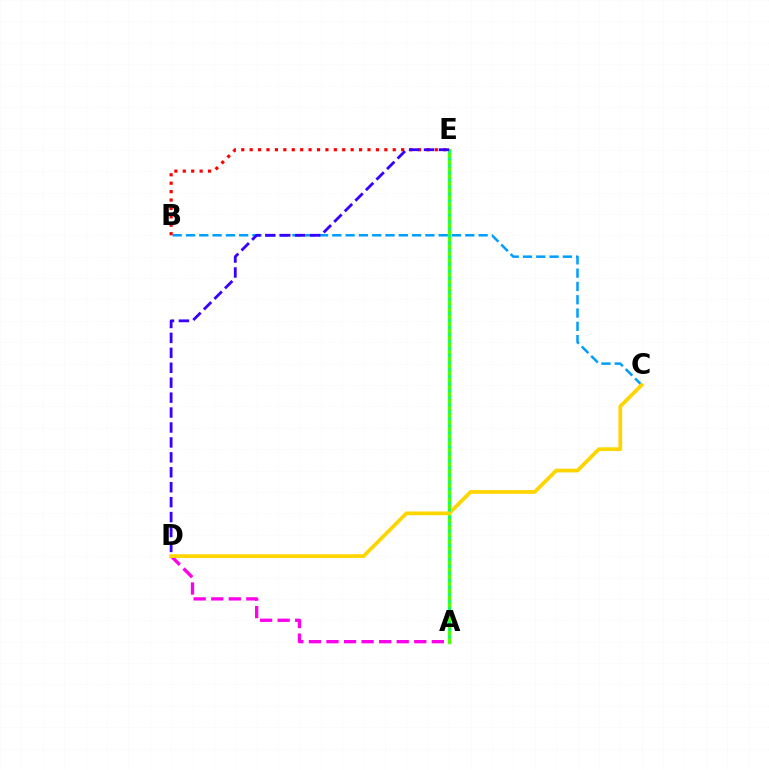{('A', 'E'): [{'color': '#4fff00', 'line_style': 'solid', 'thickness': 2.41}, {'color': '#00ff86', 'line_style': 'dotted', 'thickness': 1.91}], ('B', 'C'): [{'color': '#009eff', 'line_style': 'dashed', 'thickness': 1.81}], ('A', 'D'): [{'color': '#ff00ed', 'line_style': 'dashed', 'thickness': 2.39}], ('C', 'D'): [{'color': '#ffd500', 'line_style': 'solid', 'thickness': 2.7}], ('B', 'E'): [{'color': '#ff0000', 'line_style': 'dotted', 'thickness': 2.29}], ('D', 'E'): [{'color': '#3700ff', 'line_style': 'dashed', 'thickness': 2.03}]}